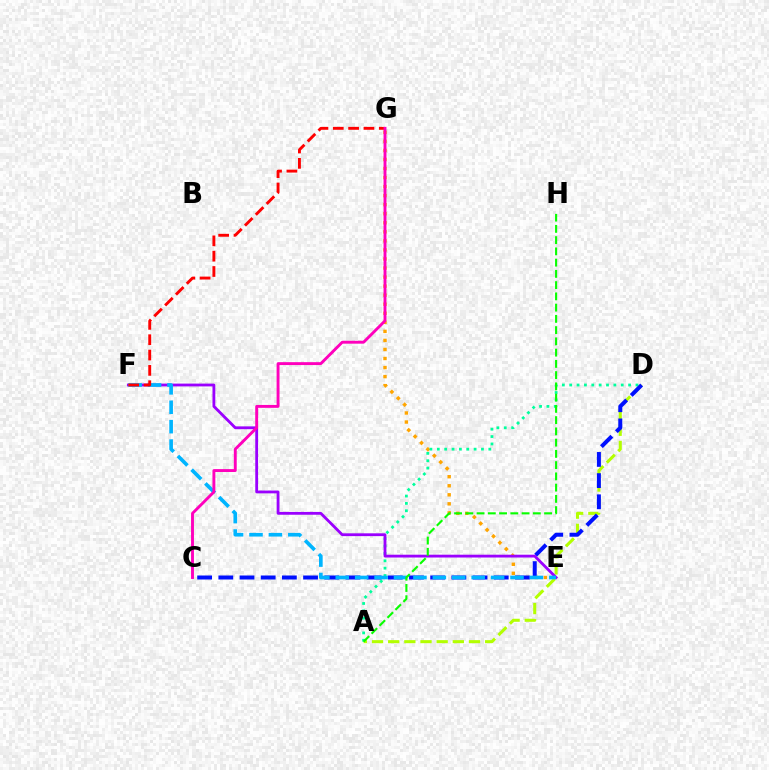{('E', 'G'): [{'color': '#ffa500', 'line_style': 'dotted', 'thickness': 2.46}], ('A', 'D'): [{'color': '#b3ff00', 'line_style': 'dashed', 'thickness': 2.2}, {'color': '#00ff9d', 'line_style': 'dotted', 'thickness': 2.0}], ('C', 'D'): [{'color': '#0010ff', 'line_style': 'dashed', 'thickness': 2.88}], ('E', 'F'): [{'color': '#9b00ff', 'line_style': 'solid', 'thickness': 2.02}, {'color': '#00b5ff', 'line_style': 'dashed', 'thickness': 2.64}], ('F', 'G'): [{'color': '#ff0000', 'line_style': 'dashed', 'thickness': 2.08}], ('A', 'H'): [{'color': '#08ff00', 'line_style': 'dashed', 'thickness': 1.53}], ('C', 'G'): [{'color': '#ff00bd', 'line_style': 'solid', 'thickness': 2.09}]}